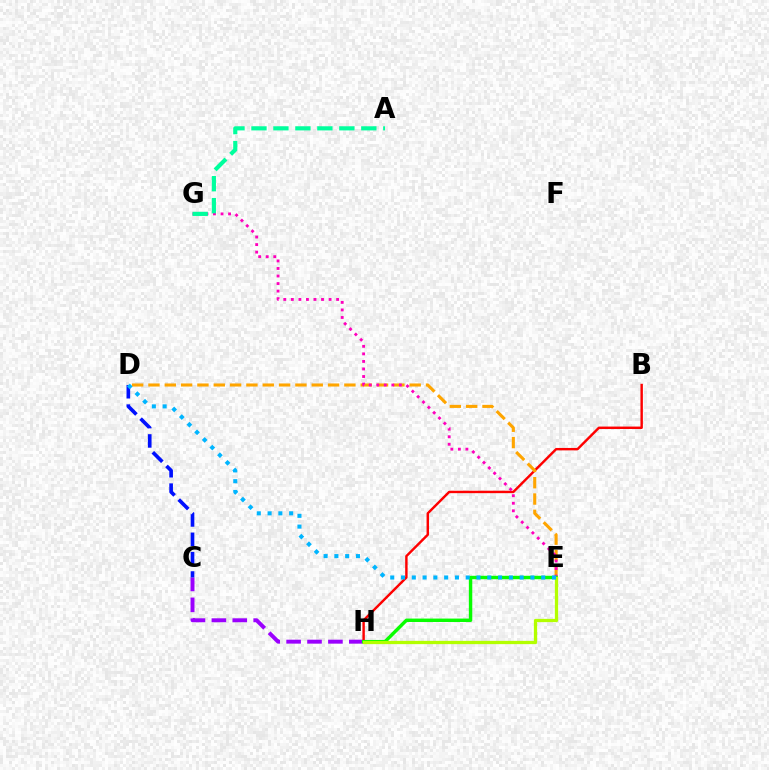{('C', 'H'): [{'color': '#9b00ff', 'line_style': 'dashed', 'thickness': 2.84}], ('B', 'H'): [{'color': '#ff0000', 'line_style': 'solid', 'thickness': 1.75}], ('D', 'E'): [{'color': '#ffa500', 'line_style': 'dashed', 'thickness': 2.22}, {'color': '#00b5ff', 'line_style': 'dotted', 'thickness': 2.93}], ('E', 'G'): [{'color': '#ff00bd', 'line_style': 'dotted', 'thickness': 2.05}], ('E', 'H'): [{'color': '#08ff00', 'line_style': 'solid', 'thickness': 2.47}, {'color': '#b3ff00', 'line_style': 'solid', 'thickness': 2.36}], ('C', 'D'): [{'color': '#0010ff', 'line_style': 'dashed', 'thickness': 2.63}], ('A', 'G'): [{'color': '#00ff9d', 'line_style': 'dashed', 'thickness': 2.98}]}